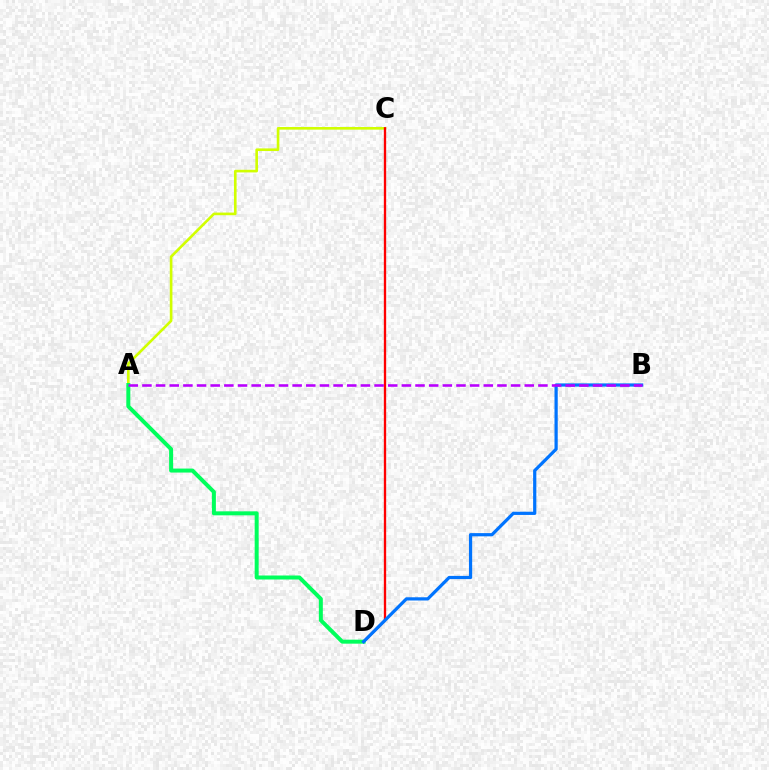{('A', 'C'): [{'color': '#d1ff00', 'line_style': 'solid', 'thickness': 1.9}], ('C', 'D'): [{'color': '#ff0000', 'line_style': 'solid', 'thickness': 1.68}], ('A', 'D'): [{'color': '#00ff5c', 'line_style': 'solid', 'thickness': 2.87}], ('B', 'D'): [{'color': '#0074ff', 'line_style': 'solid', 'thickness': 2.32}], ('A', 'B'): [{'color': '#b900ff', 'line_style': 'dashed', 'thickness': 1.86}]}